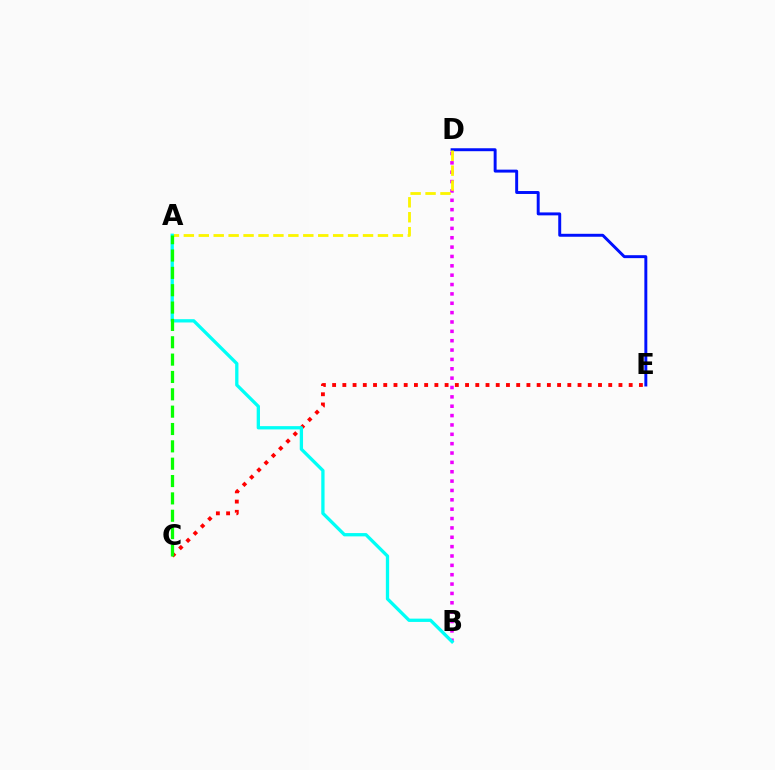{('B', 'D'): [{'color': '#ee00ff', 'line_style': 'dotted', 'thickness': 2.54}], ('D', 'E'): [{'color': '#0010ff', 'line_style': 'solid', 'thickness': 2.12}], ('C', 'E'): [{'color': '#ff0000', 'line_style': 'dotted', 'thickness': 2.78}], ('A', 'D'): [{'color': '#fcf500', 'line_style': 'dashed', 'thickness': 2.03}], ('A', 'B'): [{'color': '#00fff6', 'line_style': 'solid', 'thickness': 2.37}], ('A', 'C'): [{'color': '#08ff00', 'line_style': 'dashed', 'thickness': 2.36}]}